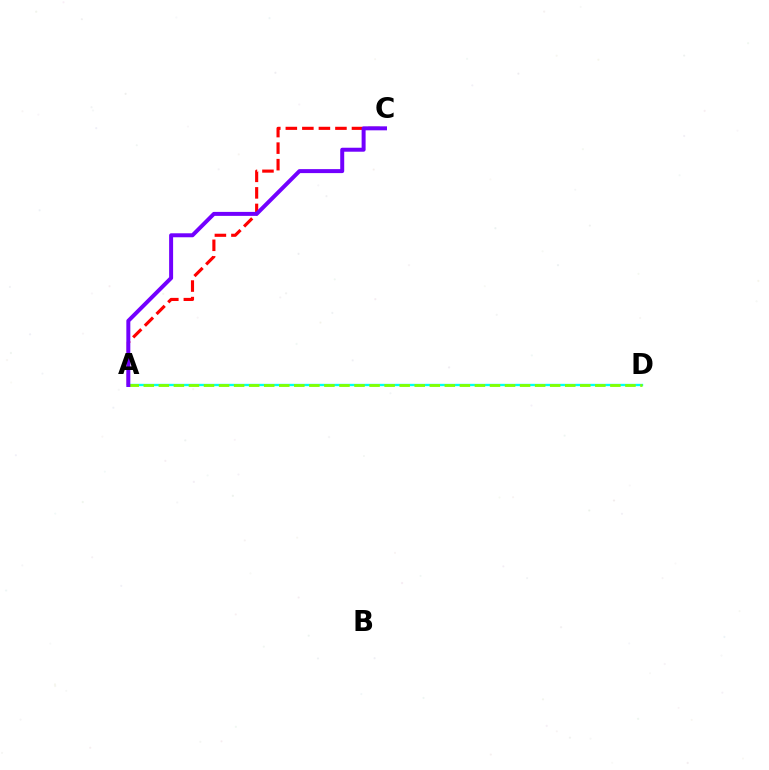{('A', 'C'): [{'color': '#ff0000', 'line_style': 'dashed', 'thickness': 2.25}, {'color': '#7200ff', 'line_style': 'solid', 'thickness': 2.86}], ('A', 'D'): [{'color': '#00fff6', 'line_style': 'solid', 'thickness': 1.69}, {'color': '#84ff00', 'line_style': 'dashed', 'thickness': 2.04}]}